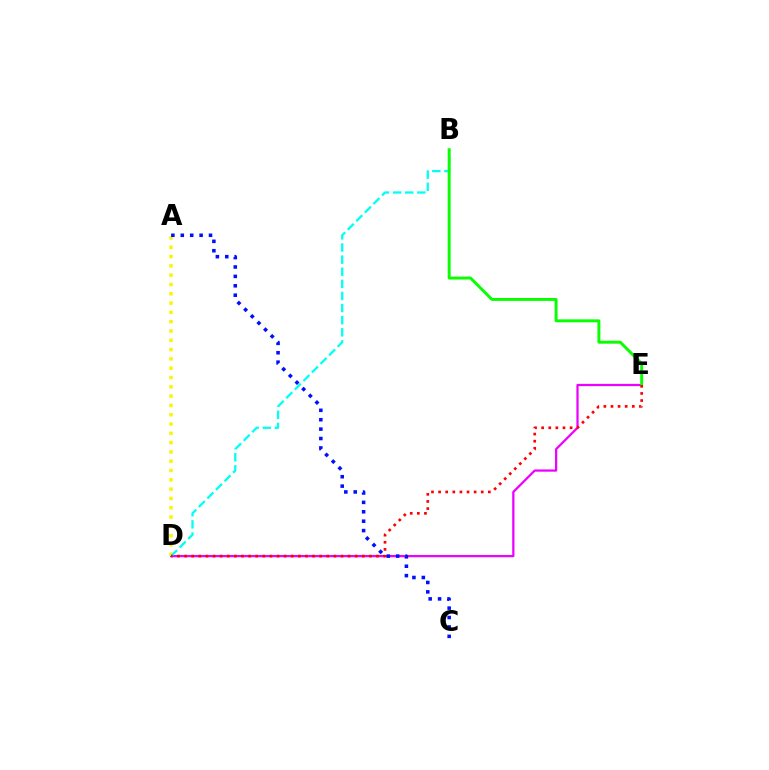{('D', 'E'): [{'color': '#ee00ff', 'line_style': 'solid', 'thickness': 1.62}, {'color': '#ff0000', 'line_style': 'dotted', 'thickness': 1.93}], ('A', 'D'): [{'color': '#fcf500', 'line_style': 'dotted', 'thickness': 2.53}], ('B', 'D'): [{'color': '#00fff6', 'line_style': 'dashed', 'thickness': 1.65}], ('B', 'E'): [{'color': '#08ff00', 'line_style': 'solid', 'thickness': 2.12}], ('A', 'C'): [{'color': '#0010ff', 'line_style': 'dotted', 'thickness': 2.56}]}